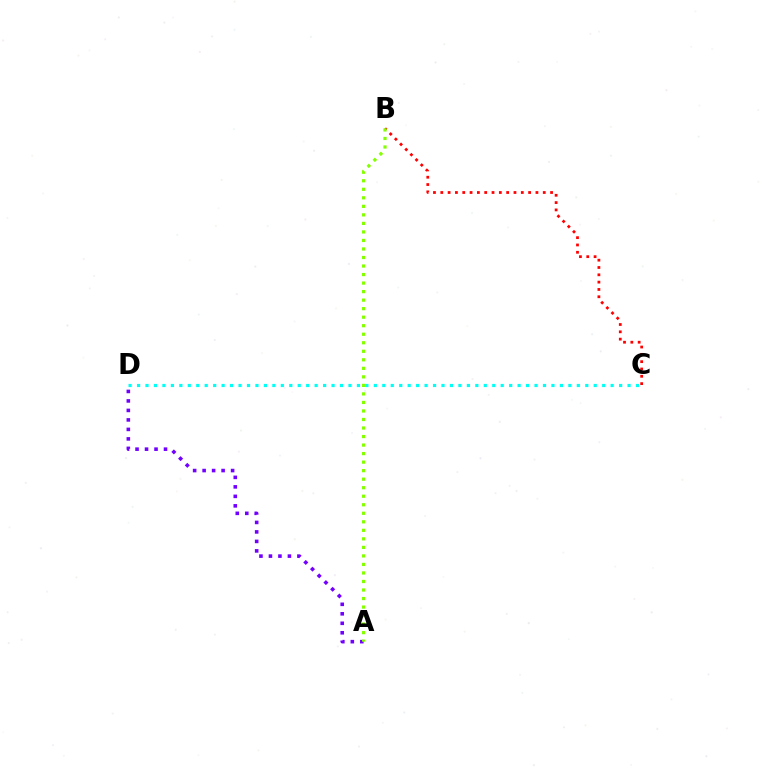{('A', 'D'): [{'color': '#7200ff', 'line_style': 'dotted', 'thickness': 2.58}], ('B', 'C'): [{'color': '#ff0000', 'line_style': 'dotted', 'thickness': 1.99}], ('A', 'B'): [{'color': '#84ff00', 'line_style': 'dotted', 'thickness': 2.32}], ('C', 'D'): [{'color': '#00fff6', 'line_style': 'dotted', 'thickness': 2.3}]}